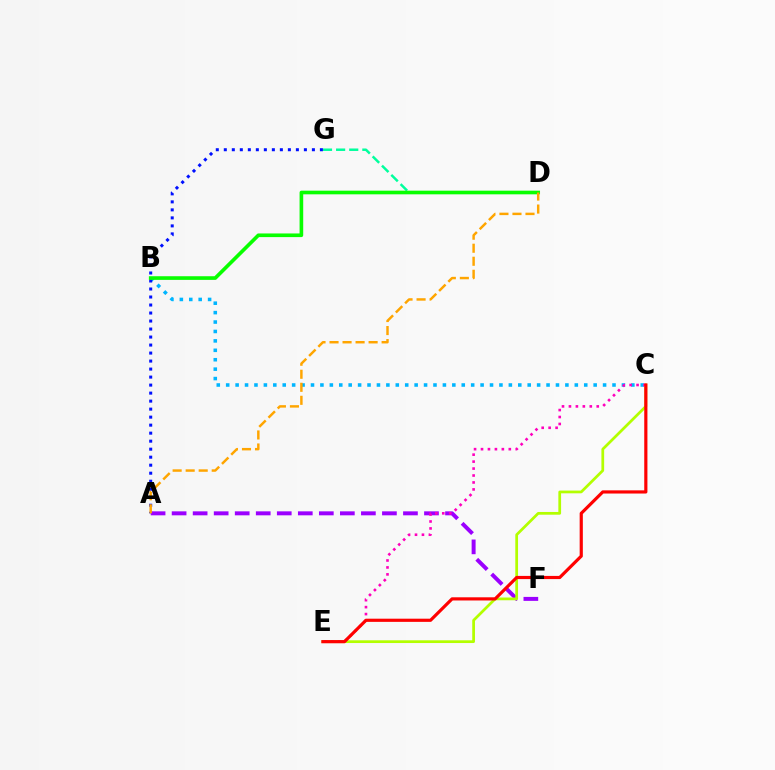{('B', 'C'): [{'color': '#00b5ff', 'line_style': 'dotted', 'thickness': 2.56}], ('D', 'G'): [{'color': '#00ff9d', 'line_style': 'dashed', 'thickness': 1.78}], ('A', 'G'): [{'color': '#0010ff', 'line_style': 'dotted', 'thickness': 2.18}], ('B', 'D'): [{'color': '#08ff00', 'line_style': 'solid', 'thickness': 2.63}], ('A', 'F'): [{'color': '#9b00ff', 'line_style': 'dashed', 'thickness': 2.86}], ('A', 'D'): [{'color': '#ffa500', 'line_style': 'dashed', 'thickness': 1.77}], ('C', 'E'): [{'color': '#b3ff00', 'line_style': 'solid', 'thickness': 1.97}, {'color': '#ff00bd', 'line_style': 'dotted', 'thickness': 1.89}, {'color': '#ff0000', 'line_style': 'solid', 'thickness': 2.29}]}